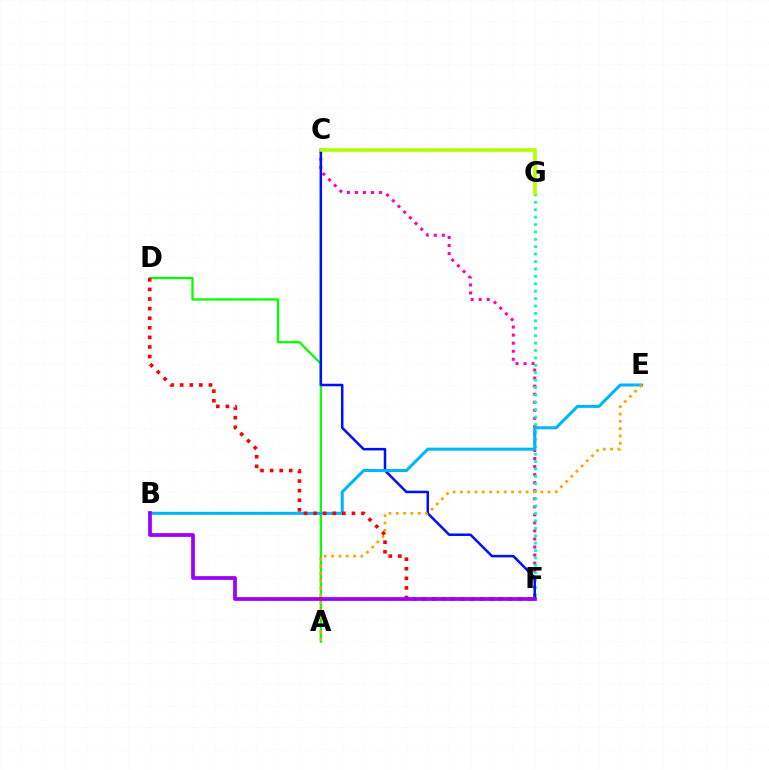{('C', 'F'): [{'color': '#ff00bd', 'line_style': 'dotted', 'thickness': 2.19}, {'color': '#0010ff', 'line_style': 'solid', 'thickness': 1.81}], ('F', 'G'): [{'color': '#00ff9d', 'line_style': 'dotted', 'thickness': 2.01}], ('A', 'D'): [{'color': '#08ff00', 'line_style': 'solid', 'thickness': 1.65}], ('B', 'E'): [{'color': '#00b5ff', 'line_style': 'solid', 'thickness': 2.19}], ('A', 'E'): [{'color': '#ffa500', 'line_style': 'dotted', 'thickness': 1.98}], ('C', 'G'): [{'color': '#b3ff00', 'line_style': 'solid', 'thickness': 2.61}], ('D', 'F'): [{'color': '#ff0000', 'line_style': 'dotted', 'thickness': 2.6}], ('B', 'F'): [{'color': '#9b00ff', 'line_style': 'solid', 'thickness': 2.68}]}